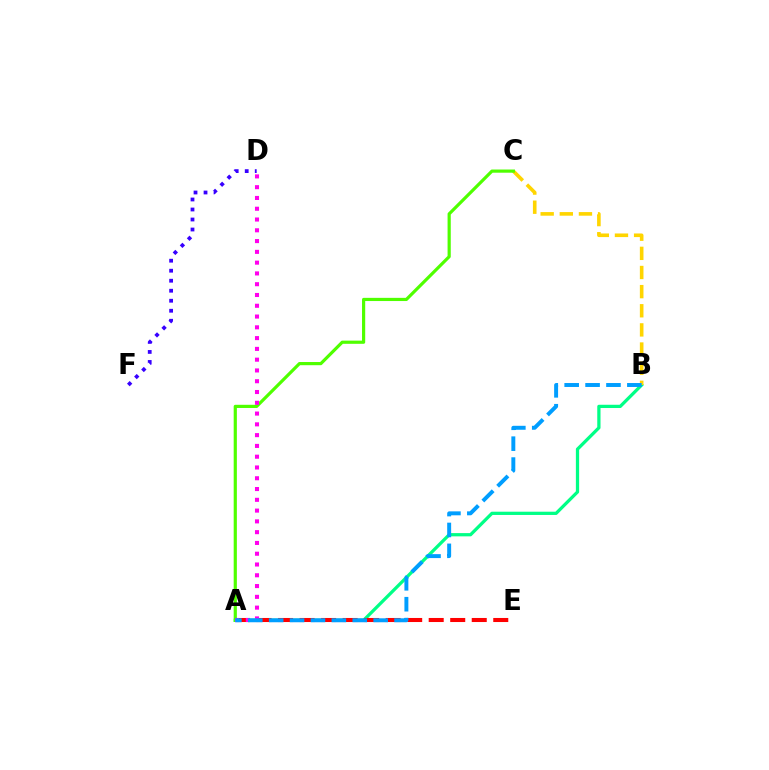{('A', 'B'): [{'color': '#00ff86', 'line_style': 'solid', 'thickness': 2.34}, {'color': '#009eff', 'line_style': 'dashed', 'thickness': 2.84}], ('A', 'E'): [{'color': '#ff0000', 'line_style': 'dashed', 'thickness': 2.92}], ('B', 'C'): [{'color': '#ffd500', 'line_style': 'dashed', 'thickness': 2.6}], ('A', 'C'): [{'color': '#4fff00', 'line_style': 'solid', 'thickness': 2.29}], ('A', 'D'): [{'color': '#ff00ed', 'line_style': 'dotted', 'thickness': 2.93}], ('D', 'F'): [{'color': '#3700ff', 'line_style': 'dotted', 'thickness': 2.72}]}